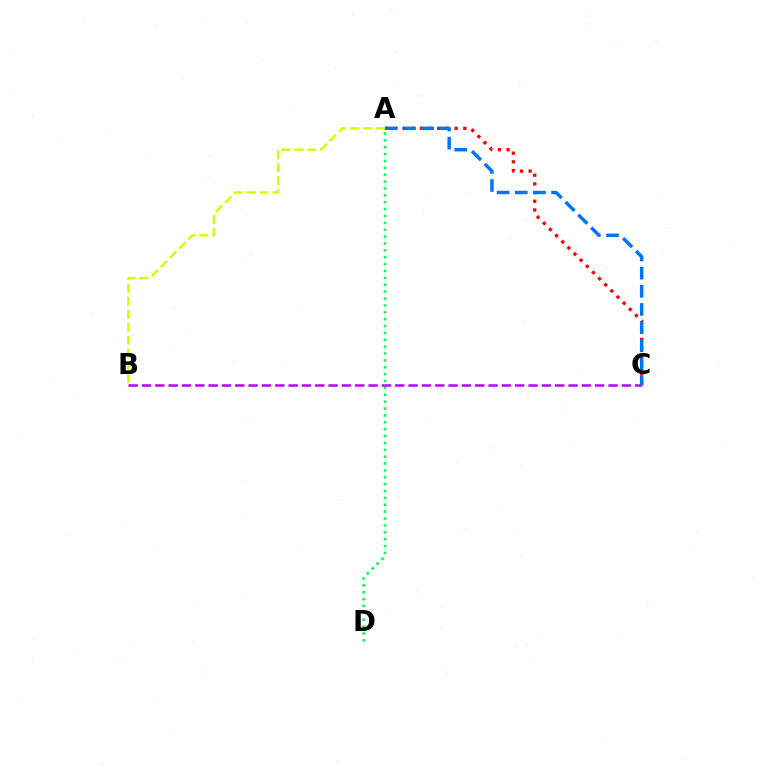{('A', 'B'): [{'color': '#d1ff00', 'line_style': 'dashed', 'thickness': 1.76}], ('A', 'C'): [{'color': '#ff0000', 'line_style': 'dotted', 'thickness': 2.36}, {'color': '#0074ff', 'line_style': 'dashed', 'thickness': 2.47}], ('A', 'D'): [{'color': '#00ff5c', 'line_style': 'dotted', 'thickness': 1.87}], ('B', 'C'): [{'color': '#b900ff', 'line_style': 'dashed', 'thickness': 1.81}]}